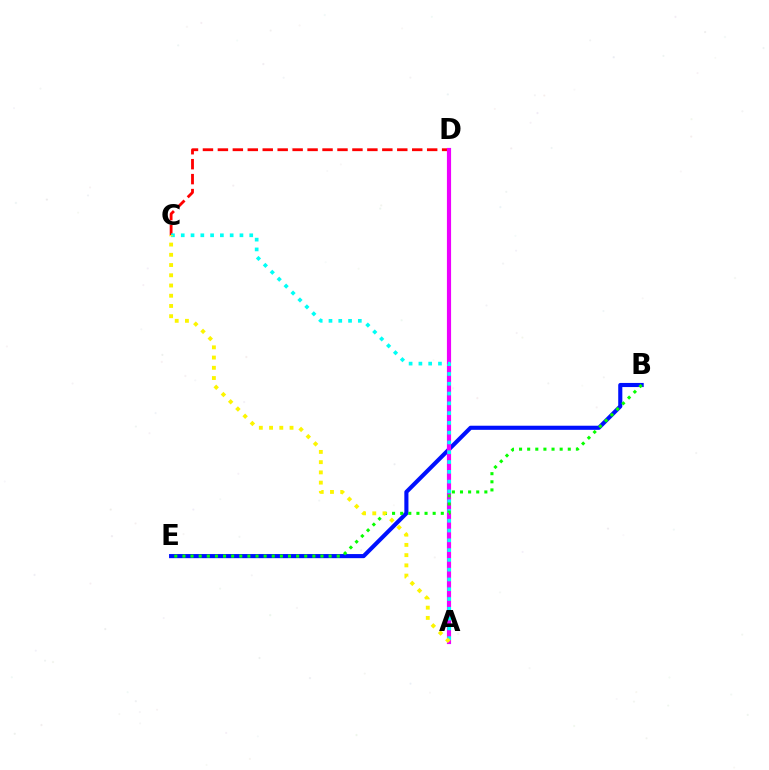{('C', 'D'): [{'color': '#ff0000', 'line_style': 'dashed', 'thickness': 2.03}], ('B', 'E'): [{'color': '#0010ff', 'line_style': 'solid', 'thickness': 2.96}, {'color': '#08ff00', 'line_style': 'dotted', 'thickness': 2.21}], ('A', 'D'): [{'color': '#ee00ff', 'line_style': 'solid', 'thickness': 2.99}], ('A', 'C'): [{'color': '#00fff6', 'line_style': 'dotted', 'thickness': 2.66}, {'color': '#fcf500', 'line_style': 'dotted', 'thickness': 2.78}]}